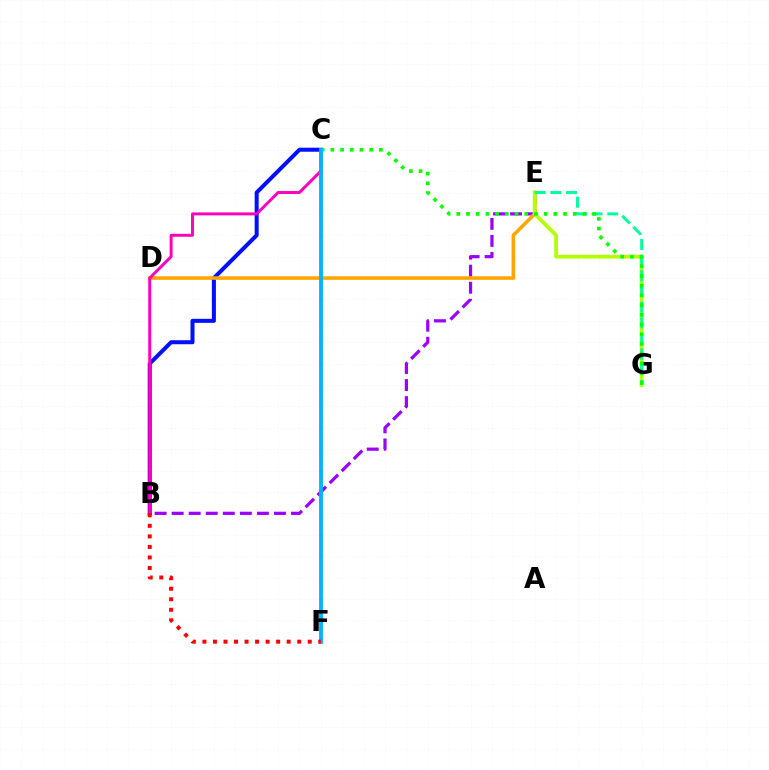{('B', 'C'): [{'color': '#0010ff', 'line_style': 'solid', 'thickness': 2.89}, {'color': '#ff00bd', 'line_style': 'solid', 'thickness': 2.13}], ('B', 'E'): [{'color': '#9b00ff', 'line_style': 'dashed', 'thickness': 2.32}], ('D', 'E'): [{'color': '#ffa500', 'line_style': 'solid', 'thickness': 2.56}], ('E', 'G'): [{'color': '#b3ff00', 'line_style': 'solid', 'thickness': 2.7}, {'color': '#00ff9d', 'line_style': 'dashed', 'thickness': 2.13}], ('C', 'G'): [{'color': '#08ff00', 'line_style': 'dotted', 'thickness': 2.64}], ('C', 'F'): [{'color': '#00b5ff', 'line_style': 'solid', 'thickness': 2.78}], ('B', 'F'): [{'color': '#ff0000', 'line_style': 'dotted', 'thickness': 2.86}]}